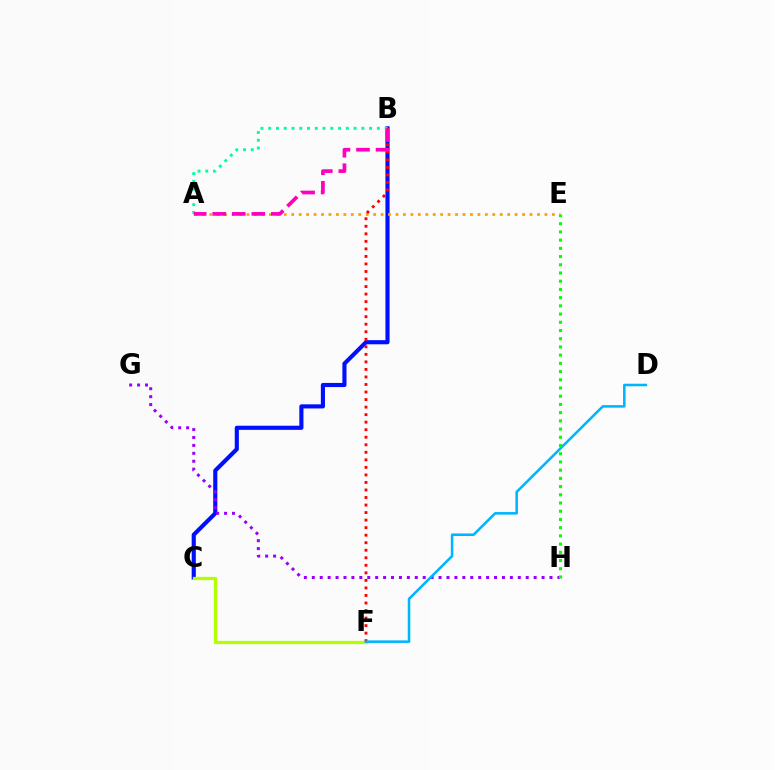{('B', 'C'): [{'color': '#0010ff', 'line_style': 'solid', 'thickness': 2.98}], ('A', 'B'): [{'color': '#00ff9d', 'line_style': 'dotted', 'thickness': 2.11}, {'color': '#ff00bd', 'line_style': 'dashed', 'thickness': 2.65}], ('A', 'E'): [{'color': '#ffa500', 'line_style': 'dotted', 'thickness': 2.02}], ('G', 'H'): [{'color': '#9b00ff', 'line_style': 'dotted', 'thickness': 2.15}], ('C', 'F'): [{'color': '#b3ff00', 'line_style': 'solid', 'thickness': 2.36}], ('B', 'F'): [{'color': '#ff0000', 'line_style': 'dotted', 'thickness': 2.05}], ('D', 'F'): [{'color': '#00b5ff', 'line_style': 'solid', 'thickness': 1.84}], ('E', 'H'): [{'color': '#08ff00', 'line_style': 'dotted', 'thickness': 2.23}]}